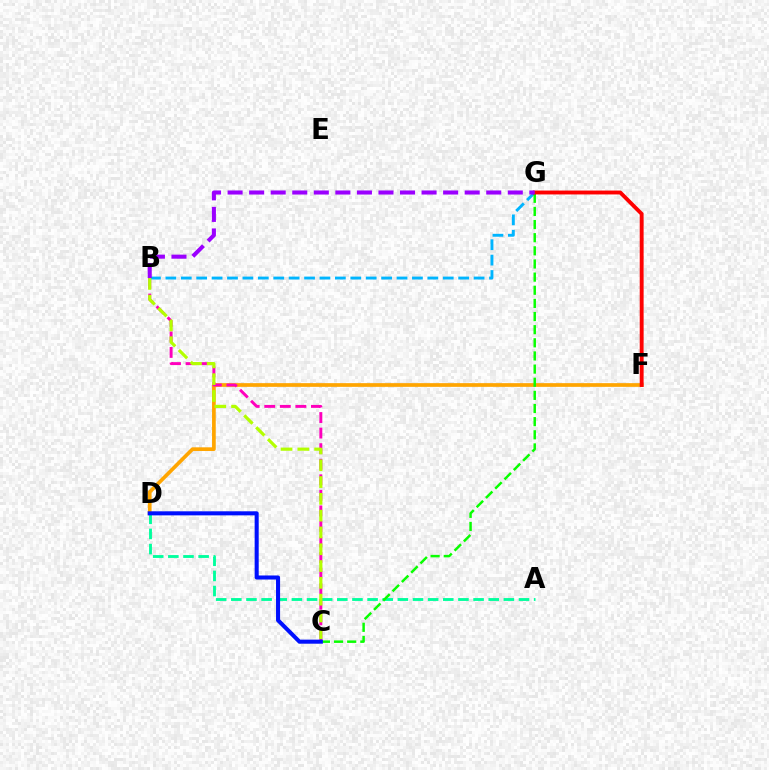{('D', 'F'): [{'color': '#ffa500', 'line_style': 'solid', 'thickness': 2.67}], ('B', 'C'): [{'color': '#ff00bd', 'line_style': 'dashed', 'thickness': 2.11}, {'color': '#b3ff00', 'line_style': 'dashed', 'thickness': 2.28}], ('B', 'G'): [{'color': '#00b5ff', 'line_style': 'dashed', 'thickness': 2.09}, {'color': '#9b00ff', 'line_style': 'dashed', 'thickness': 2.93}], ('A', 'D'): [{'color': '#00ff9d', 'line_style': 'dashed', 'thickness': 2.06}], ('C', 'G'): [{'color': '#08ff00', 'line_style': 'dashed', 'thickness': 1.78}], ('F', 'G'): [{'color': '#ff0000', 'line_style': 'solid', 'thickness': 2.8}], ('C', 'D'): [{'color': '#0010ff', 'line_style': 'solid', 'thickness': 2.92}]}